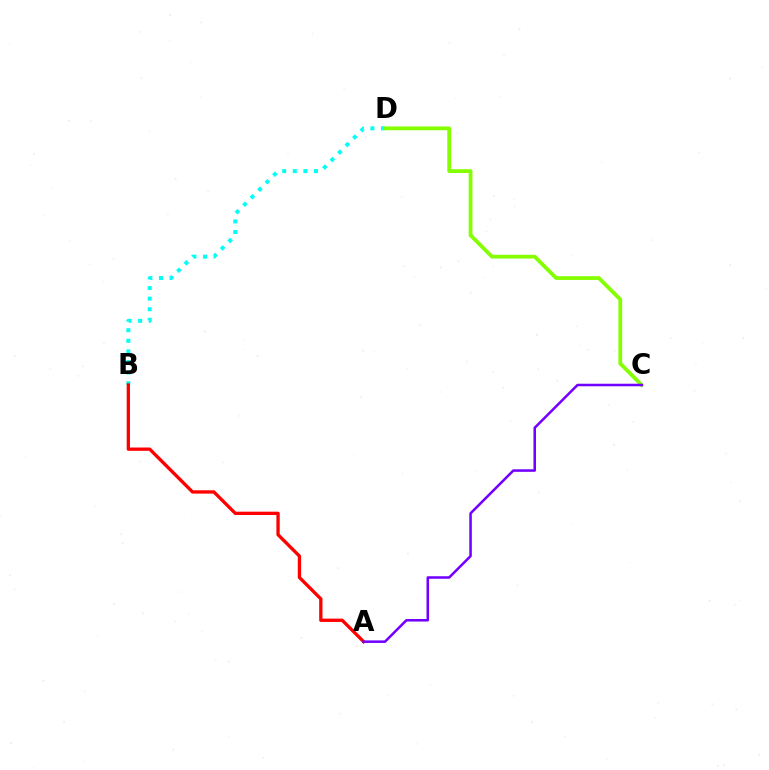{('B', 'D'): [{'color': '#00fff6', 'line_style': 'dotted', 'thickness': 2.88}], ('C', 'D'): [{'color': '#84ff00', 'line_style': 'solid', 'thickness': 2.71}], ('A', 'B'): [{'color': '#ff0000', 'line_style': 'solid', 'thickness': 2.39}], ('A', 'C'): [{'color': '#7200ff', 'line_style': 'solid', 'thickness': 1.83}]}